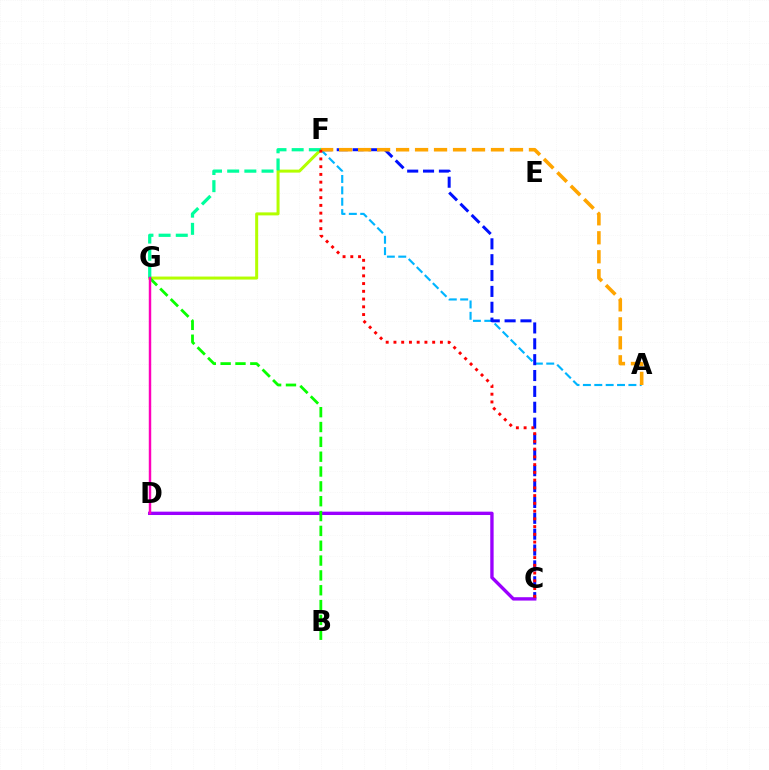{('F', 'G'): [{'color': '#b3ff00', 'line_style': 'solid', 'thickness': 2.16}, {'color': '#00ff9d', 'line_style': 'dashed', 'thickness': 2.33}], ('A', 'F'): [{'color': '#00b5ff', 'line_style': 'dashed', 'thickness': 1.55}, {'color': '#ffa500', 'line_style': 'dashed', 'thickness': 2.58}], ('C', 'F'): [{'color': '#0010ff', 'line_style': 'dashed', 'thickness': 2.15}, {'color': '#ff0000', 'line_style': 'dotted', 'thickness': 2.1}], ('C', 'D'): [{'color': '#9b00ff', 'line_style': 'solid', 'thickness': 2.42}], ('B', 'G'): [{'color': '#08ff00', 'line_style': 'dashed', 'thickness': 2.02}], ('D', 'G'): [{'color': '#ff00bd', 'line_style': 'solid', 'thickness': 1.77}]}